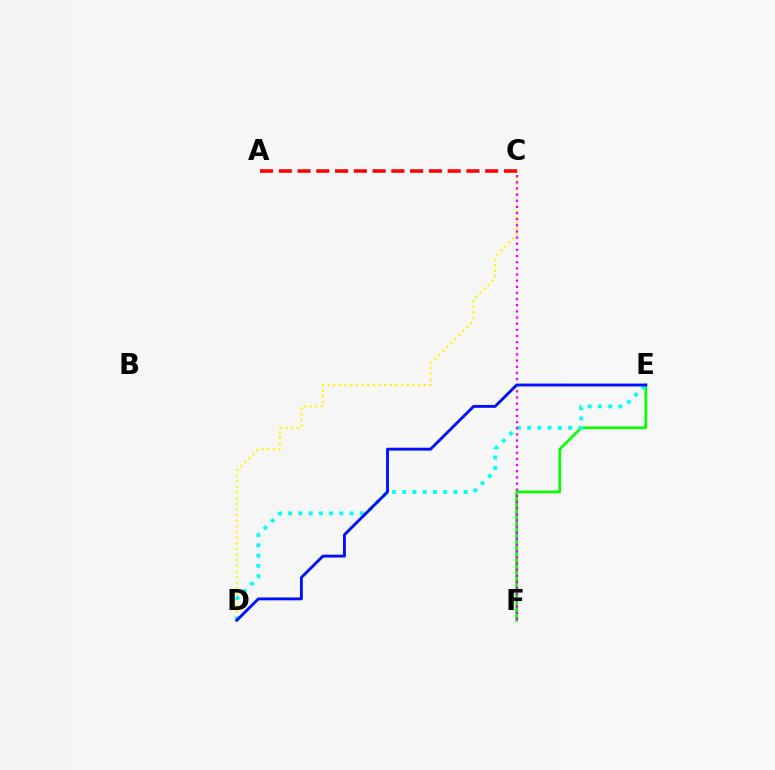{('E', 'F'): [{'color': '#08ff00', 'line_style': 'solid', 'thickness': 1.97}], ('C', 'D'): [{'color': '#fcf500', 'line_style': 'dotted', 'thickness': 1.54}], ('D', 'E'): [{'color': '#00fff6', 'line_style': 'dotted', 'thickness': 2.78}, {'color': '#0010ff', 'line_style': 'solid', 'thickness': 2.07}], ('A', 'C'): [{'color': '#ff0000', 'line_style': 'dashed', 'thickness': 2.55}], ('C', 'F'): [{'color': '#ee00ff', 'line_style': 'dotted', 'thickness': 1.67}]}